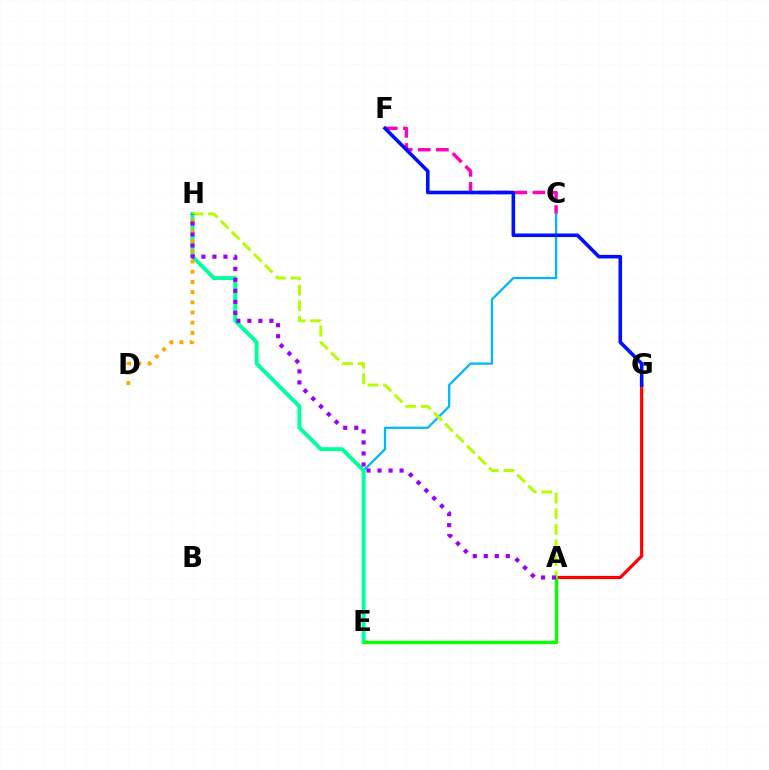{('C', 'F'): [{'color': '#ff00bd', 'line_style': 'dashed', 'thickness': 2.46}], ('C', 'E'): [{'color': '#00b5ff', 'line_style': 'solid', 'thickness': 1.61}], ('E', 'H'): [{'color': '#00ff9d', 'line_style': 'solid', 'thickness': 2.82}], ('A', 'G'): [{'color': '#ff0000', 'line_style': 'solid', 'thickness': 2.3}], ('D', 'H'): [{'color': '#ffa500', 'line_style': 'dotted', 'thickness': 2.77}], ('A', 'E'): [{'color': '#08ff00', 'line_style': 'solid', 'thickness': 2.44}], ('A', 'H'): [{'color': '#b3ff00', 'line_style': 'dashed', 'thickness': 2.12}, {'color': '#9b00ff', 'line_style': 'dotted', 'thickness': 2.99}], ('F', 'G'): [{'color': '#0010ff', 'line_style': 'solid', 'thickness': 2.59}]}